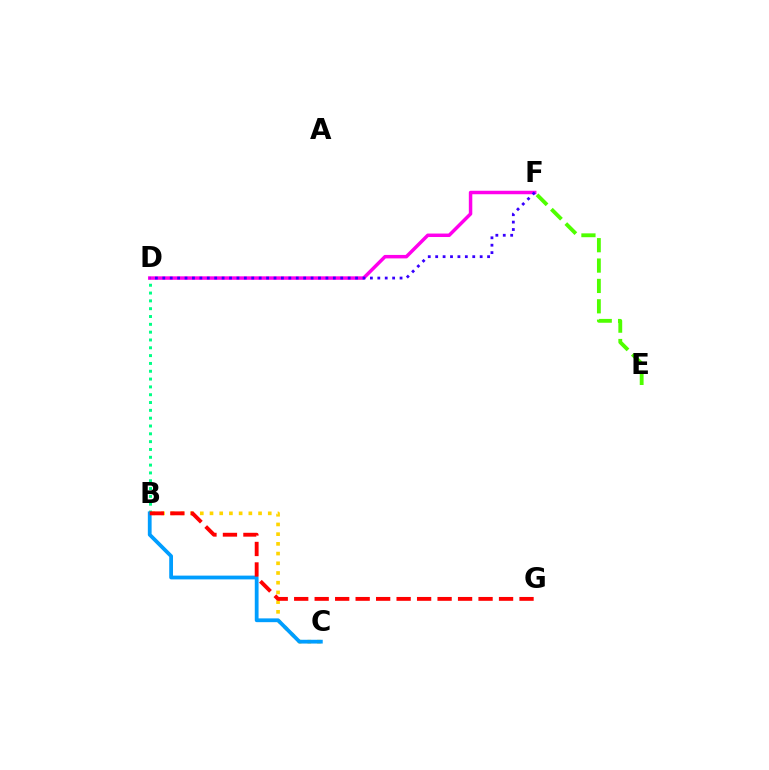{('B', 'D'): [{'color': '#00ff86', 'line_style': 'dotted', 'thickness': 2.12}], ('E', 'F'): [{'color': '#4fff00', 'line_style': 'dashed', 'thickness': 2.77}], ('B', 'C'): [{'color': '#ffd500', 'line_style': 'dotted', 'thickness': 2.64}, {'color': '#009eff', 'line_style': 'solid', 'thickness': 2.72}], ('D', 'F'): [{'color': '#ff00ed', 'line_style': 'solid', 'thickness': 2.5}, {'color': '#3700ff', 'line_style': 'dotted', 'thickness': 2.01}], ('B', 'G'): [{'color': '#ff0000', 'line_style': 'dashed', 'thickness': 2.78}]}